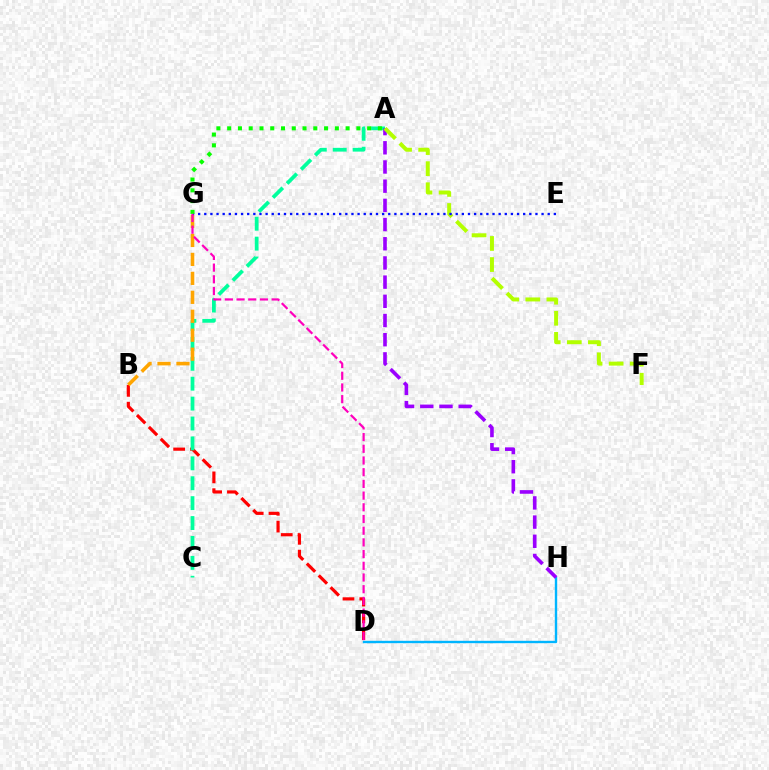{('B', 'D'): [{'color': '#ff0000', 'line_style': 'dashed', 'thickness': 2.28}], ('A', 'C'): [{'color': '#00ff9d', 'line_style': 'dashed', 'thickness': 2.7}], ('D', 'H'): [{'color': '#00b5ff', 'line_style': 'solid', 'thickness': 1.71}], ('B', 'G'): [{'color': '#ffa500', 'line_style': 'dashed', 'thickness': 2.58}], ('A', 'H'): [{'color': '#9b00ff', 'line_style': 'dashed', 'thickness': 2.61}], ('A', 'F'): [{'color': '#b3ff00', 'line_style': 'dashed', 'thickness': 2.86}], ('E', 'G'): [{'color': '#0010ff', 'line_style': 'dotted', 'thickness': 1.67}], ('A', 'G'): [{'color': '#08ff00', 'line_style': 'dotted', 'thickness': 2.93}], ('D', 'G'): [{'color': '#ff00bd', 'line_style': 'dashed', 'thickness': 1.59}]}